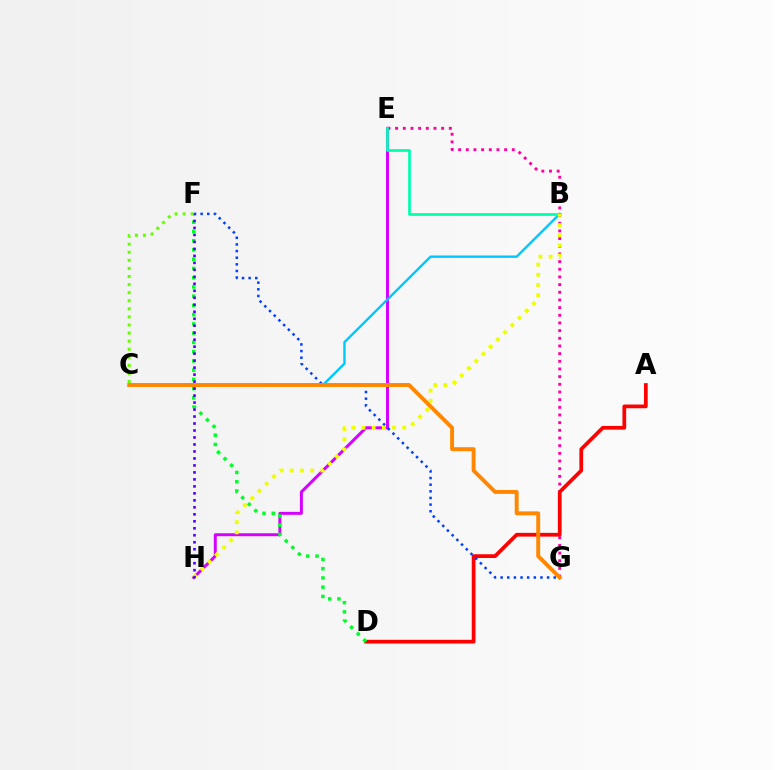{('E', 'G'): [{'color': '#ff00a0', 'line_style': 'dotted', 'thickness': 2.08}], ('E', 'H'): [{'color': '#d600ff', 'line_style': 'solid', 'thickness': 2.13}], ('A', 'D'): [{'color': '#ff0000', 'line_style': 'solid', 'thickness': 2.68}], ('D', 'F'): [{'color': '#00ff27', 'line_style': 'dotted', 'thickness': 2.51}], ('B', 'C'): [{'color': '#00c7ff', 'line_style': 'solid', 'thickness': 1.72}], ('F', 'G'): [{'color': '#003fff', 'line_style': 'dotted', 'thickness': 1.8}], ('B', 'E'): [{'color': '#00ffaf', 'line_style': 'solid', 'thickness': 1.96}], ('B', 'H'): [{'color': '#eeff00', 'line_style': 'dotted', 'thickness': 2.77}], ('C', 'F'): [{'color': '#66ff00', 'line_style': 'dotted', 'thickness': 2.2}], ('C', 'G'): [{'color': '#ff8800', 'line_style': 'solid', 'thickness': 2.82}], ('F', 'H'): [{'color': '#4f00ff', 'line_style': 'dotted', 'thickness': 1.9}]}